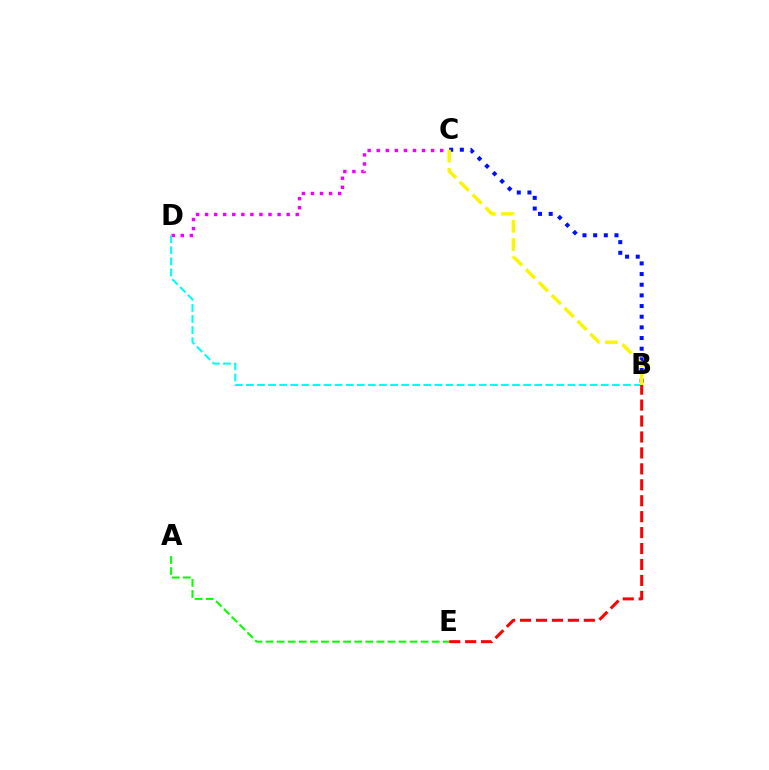{('C', 'D'): [{'color': '#ee00ff', 'line_style': 'dotted', 'thickness': 2.46}], ('B', 'D'): [{'color': '#00fff6', 'line_style': 'dashed', 'thickness': 1.51}], ('B', 'C'): [{'color': '#0010ff', 'line_style': 'dotted', 'thickness': 2.9}, {'color': '#fcf500', 'line_style': 'dashed', 'thickness': 2.47}], ('A', 'E'): [{'color': '#08ff00', 'line_style': 'dashed', 'thickness': 1.5}], ('B', 'E'): [{'color': '#ff0000', 'line_style': 'dashed', 'thickness': 2.17}]}